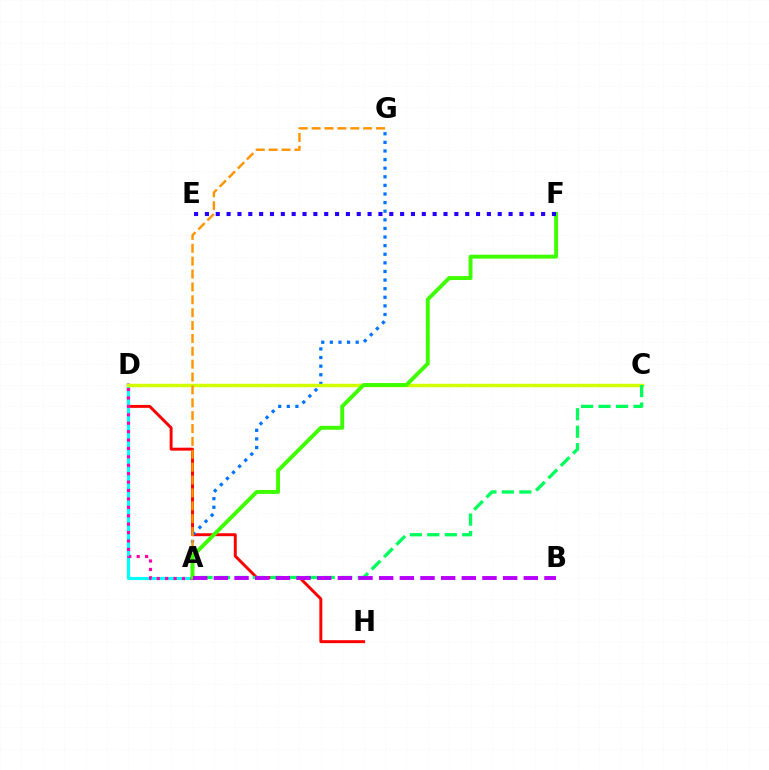{('D', 'H'): [{'color': '#ff0000', 'line_style': 'solid', 'thickness': 2.12}], ('A', 'D'): [{'color': '#00fff6', 'line_style': 'solid', 'thickness': 2.27}, {'color': '#ff00ac', 'line_style': 'dotted', 'thickness': 2.29}], ('A', 'G'): [{'color': '#0074ff', 'line_style': 'dotted', 'thickness': 2.34}, {'color': '#ff9400', 'line_style': 'dashed', 'thickness': 1.75}], ('C', 'D'): [{'color': '#d1ff00', 'line_style': 'solid', 'thickness': 2.48}], ('A', 'C'): [{'color': '#00ff5c', 'line_style': 'dashed', 'thickness': 2.37}], ('A', 'F'): [{'color': '#3dff00', 'line_style': 'solid', 'thickness': 2.81}], ('E', 'F'): [{'color': '#2500ff', 'line_style': 'dotted', 'thickness': 2.95}], ('A', 'B'): [{'color': '#b900ff', 'line_style': 'dashed', 'thickness': 2.81}]}